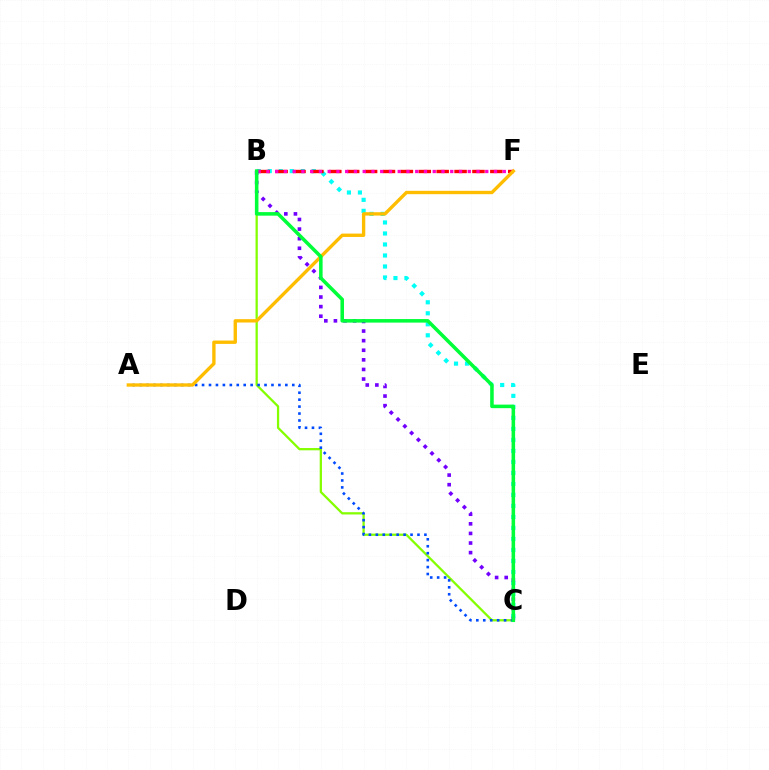{('B', 'C'): [{'color': '#00fff6', 'line_style': 'dotted', 'thickness': 2.99}, {'color': '#84ff00', 'line_style': 'solid', 'thickness': 1.63}, {'color': '#7200ff', 'line_style': 'dotted', 'thickness': 2.61}, {'color': '#00ff39', 'line_style': 'solid', 'thickness': 2.56}], ('B', 'F'): [{'color': '#ff0000', 'line_style': 'dashed', 'thickness': 2.43}, {'color': '#ff00cf', 'line_style': 'dotted', 'thickness': 2.38}], ('A', 'C'): [{'color': '#004bff', 'line_style': 'dotted', 'thickness': 1.89}], ('A', 'F'): [{'color': '#ffbd00', 'line_style': 'solid', 'thickness': 2.42}]}